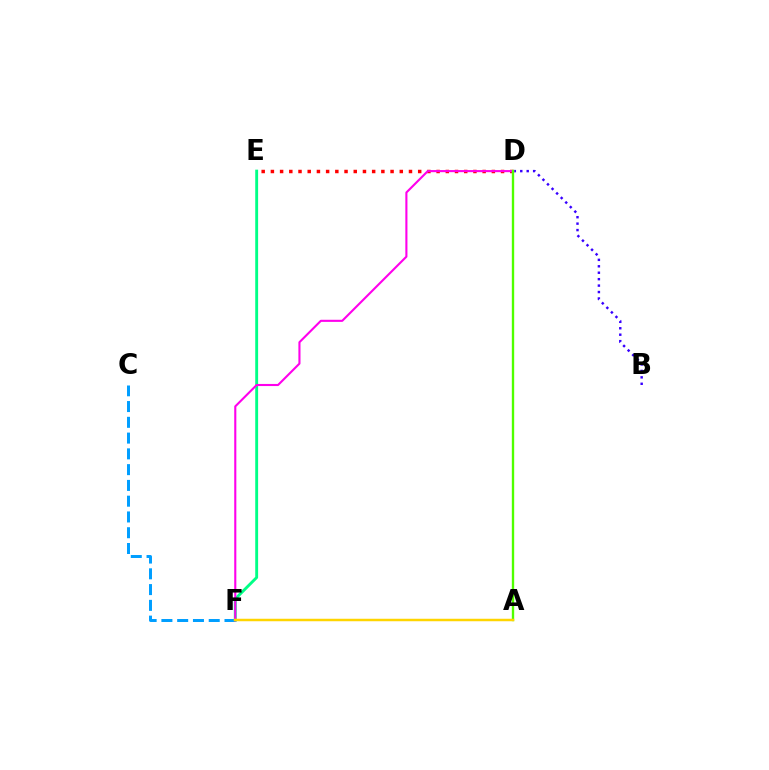{('D', 'E'): [{'color': '#ff0000', 'line_style': 'dotted', 'thickness': 2.5}], ('E', 'F'): [{'color': '#00ff86', 'line_style': 'solid', 'thickness': 2.08}], ('B', 'D'): [{'color': '#3700ff', 'line_style': 'dotted', 'thickness': 1.75}], ('C', 'F'): [{'color': '#009eff', 'line_style': 'dashed', 'thickness': 2.14}], ('D', 'F'): [{'color': '#ff00ed', 'line_style': 'solid', 'thickness': 1.52}], ('A', 'D'): [{'color': '#4fff00', 'line_style': 'solid', 'thickness': 1.7}], ('A', 'F'): [{'color': '#ffd500', 'line_style': 'solid', 'thickness': 1.79}]}